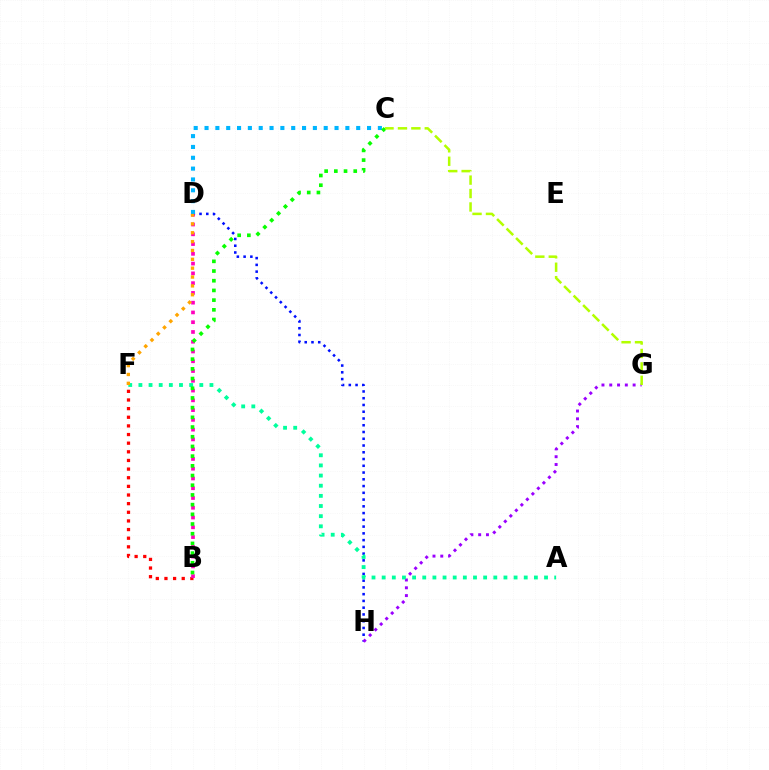{('D', 'H'): [{'color': '#0010ff', 'line_style': 'dotted', 'thickness': 1.84}], ('G', 'H'): [{'color': '#9b00ff', 'line_style': 'dotted', 'thickness': 2.12}], ('A', 'F'): [{'color': '#00ff9d', 'line_style': 'dotted', 'thickness': 2.76}], ('B', 'F'): [{'color': '#ff0000', 'line_style': 'dotted', 'thickness': 2.35}], ('B', 'D'): [{'color': '#ff00bd', 'line_style': 'dotted', 'thickness': 2.65}], ('C', 'D'): [{'color': '#00b5ff', 'line_style': 'dotted', 'thickness': 2.94}], ('B', 'C'): [{'color': '#08ff00', 'line_style': 'dotted', 'thickness': 2.64}], ('D', 'F'): [{'color': '#ffa500', 'line_style': 'dotted', 'thickness': 2.41}], ('C', 'G'): [{'color': '#b3ff00', 'line_style': 'dashed', 'thickness': 1.82}]}